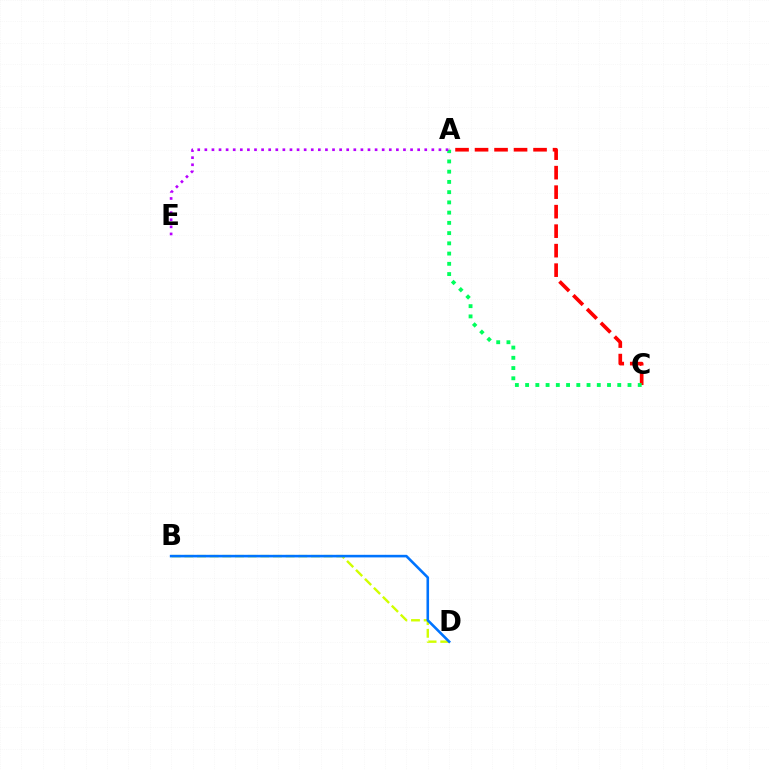{('B', 'D'): [{'color': '#d1ff00', 'line_style': 'dashed', 'thickness': 1.72}, {'color': '#0074ff', 'line_style': 'solid', 'thickness': 1.86}], ('A', 'C'): [{'color': '#ff0000', 'line_style': 'dashed', 'thickness': 2.65}, {'color': '#00ff5c', 'line_style': 'dotted', 'thickness': 2.78}], ('A', 'E'): [{'color': '#b900ff', 'line_style': 'dotted', 'thickness': 1.93}]}